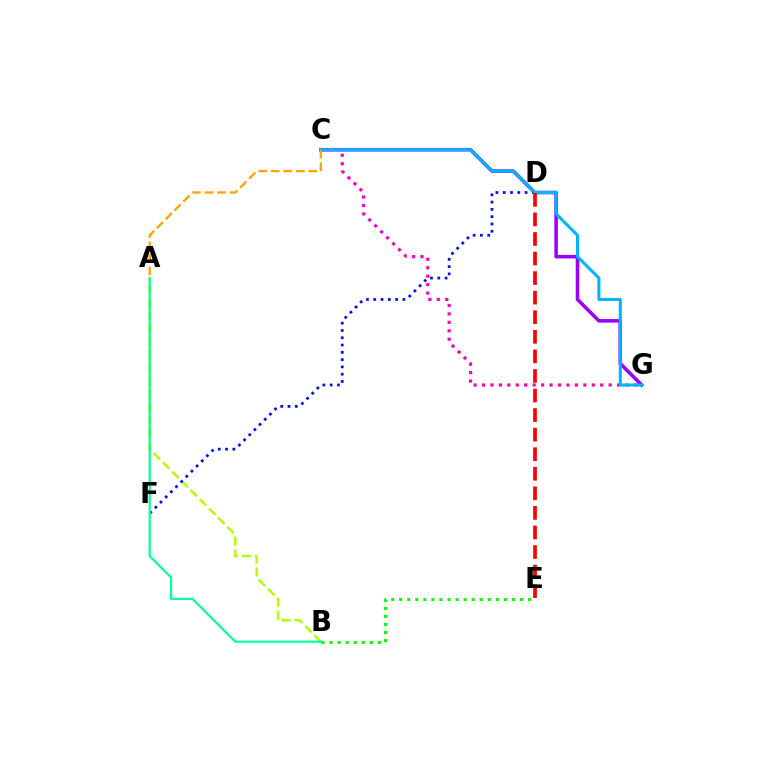{('B', 'E'): [{'color': '#08ff00', 'line_style': 'dotted', 'thickness': 2.19}], ('C', 'G'): [{'color': '#9b00ff', 'line_style': 'solid', 'thickness': 2.56}, {'color': '#ff00bd', 'line_style': 'dotted', 'thickness': 2.29}, {'color': '#00b5ff', 'line_style': 'solid', 'thickness': 2.19}], ('A', 'B'): [{'color': '#b3ff00', 'line_style': 'dashed', 'thickness': 1.77}, {'color': '#00ff9d', 'line_style': 'solid', 'thickness': 1.57}], ('D', 'F'): [{'color': '#0010ff', 'line_style': 'dotted', 'thickness': 1.98}], ('A', 'C'): [{'color': '#ffa500', 'line_style': 'dashed', 'thickness': 1.7}], ('D', 'E'): [{'color': '#ff0000', 'line_style': 'dashed', 'thickness': 2.66}]}